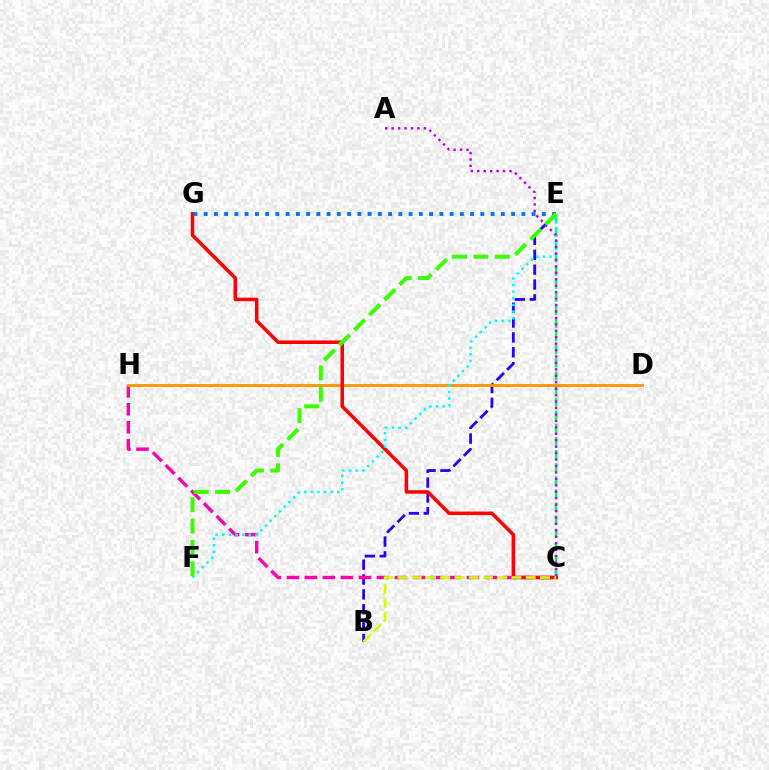{('B', 'E'): [{'color': '#2500ff', 'line_style': 'dashed', 'thickness': 2.02}], ('C', 'H'): [{'color': '#ff00ac', 'line_style': 'dashed', 'thickness': 2.45}], ('C', 'E'): [{'color': '#00ff5c', 'line_style': 'dashed', 'thickness': 1.78}], ('D', 'H'): [{'color': '#ff9400', 'line_style': 'solid', 'thickness': 2.01}], ('C', 'G'): [{'color': '#ff0000', 'line_style': 'solid', 'thickness': 2.55}], ('E', 'F'): [{'color': '#00fff6', 'line_style': 'dotted', 'thickness': 1.8}, {'color': '#3dff00', 'line_style': 'dashed', 'thickness': 2.9}], ('A', 'C'): [{'color': '#b900ff', 'line_style': 'dotted', 'thickness': 1.75}], ('E', 'G'): [{'color': '#0074ff', 'line_style': 'dotted', 'thickness': 2.78}], ('B', 'C'): [{'color': '#d1ff00', 'line_style': 'dashed', 'thickness': 1.94}]}